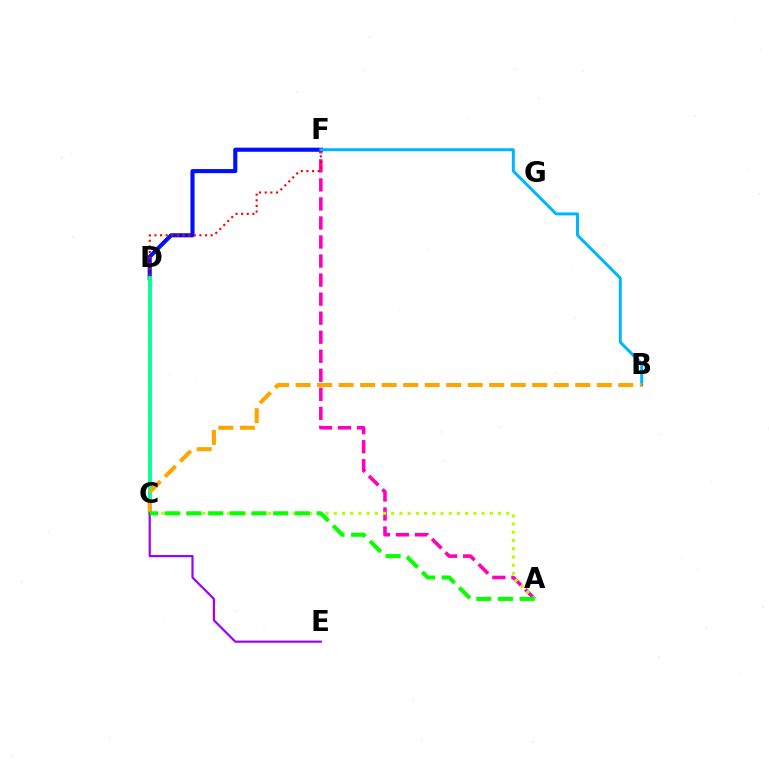{('A', 'F'): [{'color': '#ff00bd', 'line_style': 'dashed', 'thickness': 2.59}], ('A', 'C'): [{'color': '#b3ff00', 'line_style': 'dotted', 'thickness': 2.23}, {'color': '#08ff00', 'line_style': 'dashed', 'thickness': 2.95}], ('D', 'F'): [{'color': '#0010ff', 'line_style': 'solid', 'thickness': 2.96}], ('C', 'F'): [{'color': '#ff0000', 'line_style': 'dotted', 'thickness': 1.53}], ('B', 'F'): [{'color': '#00b5ff', 'line_style': 'solid', 'thickness': 2.14}], ('C', 'D'): [{'color': '#00ff9d', 'line_style': 'solid', 'thickness': 2.78}], ('B', 'C'): [{'color': '#ffa500', 'line_style': 'dashed', 'thickness': 2.92}], ('C', 'E'): [{'color': '#9b00ff', 'line_style': 'solid', 'thickness': 1.56}]}